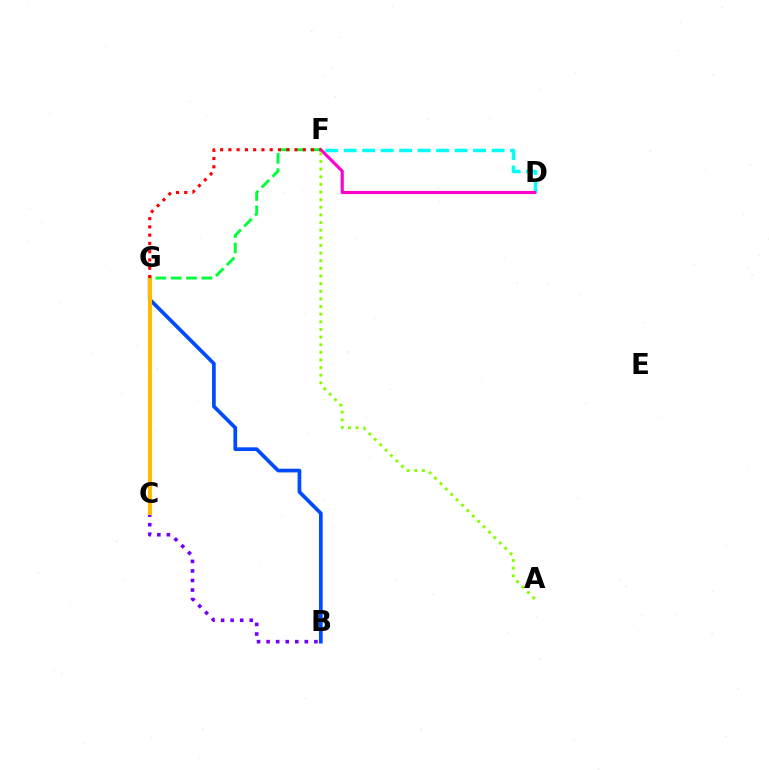{('D', 'F'): [{'color': '#00fff6', 'line_style': 'dashed', 'thickness': 2.51}, {'color': '#ff00cf', 'line_style': 'solid', 'thickness': 2.25}], ('B', 'G'): [{'color': '#004bff', 'line_style': 'solid', 'thickness': 2.67}], ('B', 'C'): [{'color': '#7200ff', 'line_style': 'dotted', 'thickness': 2.6}], ('C', 'G'): [{'color': '#ffbd00', 'line_style': 'solid', 'thickness': 2.94}], ('F', 'G'): [{'color': '#00ff39', 'line_style': 'dashed', 'thickness': 2.08}, {'color': '#ff0000', 'line_style': 'dotted', 'thickness': 2.25}], ('A', 'F'): [{'color': '#84ff00', 'line_style': 'dotted', 'thickness': 2.07}]}